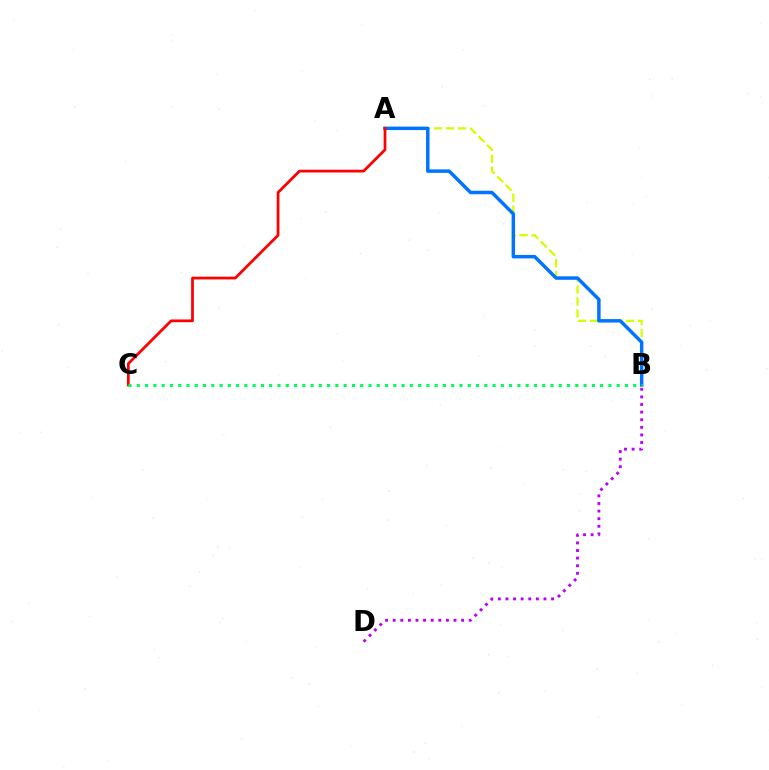{('A', 'B'): [{'color': '#d1ff00', 'line_style': 'dashed', 'thickness': 1.62}, {'color': '#0074ff', 'line_style': 'solid', 'thickness': 2.5}], ('B', 'D'): [{'color': '#b900ff', 'line_style': 'dotted', 'thickness': 2.07}], ('A', 'C'): [{'color': '#ff0000', 'line_style': 'solid', 'thickness': 1.98}], ('B', 'C'): [{'color': '#00ff5c', 'line_style': 'dotted', 'thickness': 2.25}]}